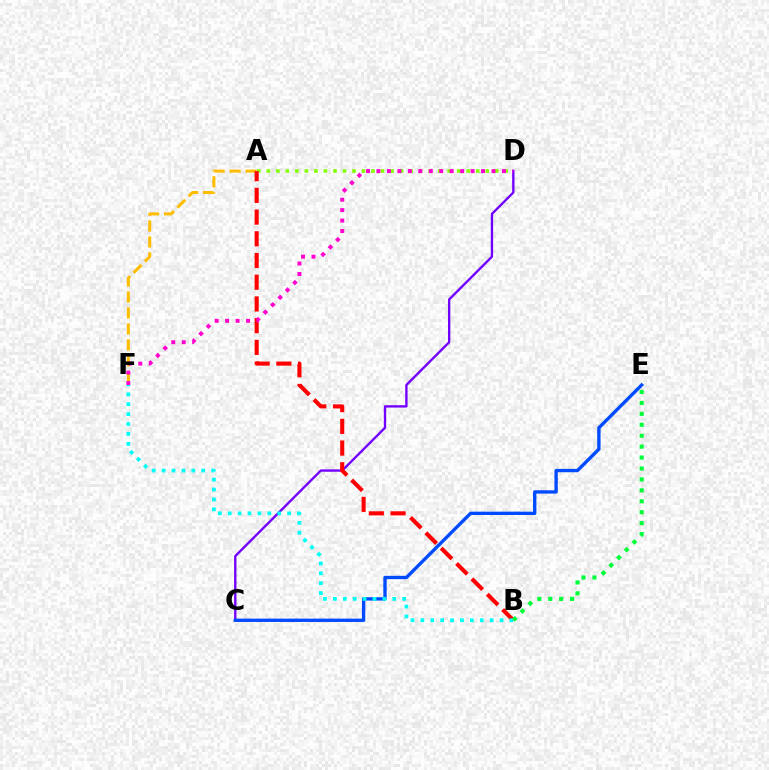{('C', 'D'): [{'color': '#7200ff', 'line_style': 'solid', 'thickness': 1.7}], ('A', 'D'): [{'color': '#84ff00', 'line_style': 'dotted', 'thickness': 2.59}], ('A', 'F'): [{'color': '#ffbd00', 'line_style': 'dashed', 'thickness': 2.17}], ('C', 'E'): [{'color': '#004bff', 'line_style': 'solid', 'thickness': 2.41}], ('A', 'B'): [{'color': '#ff0000', 'line_style': 'dashed', 'thickness': 2.95}], ('D', 'F'): [{'color': '#ff00cf', 'line_style': 'dotted', 'thickness': 2.84}], ('B', 'F'): [{'color': '#00fff6', 'line_style': 'dotted', 'thickness': 2.69}], ('B', 'E'): [{'color': '#00ff39', 'line_style': 'dotted', 'thickness': 2.97}]}